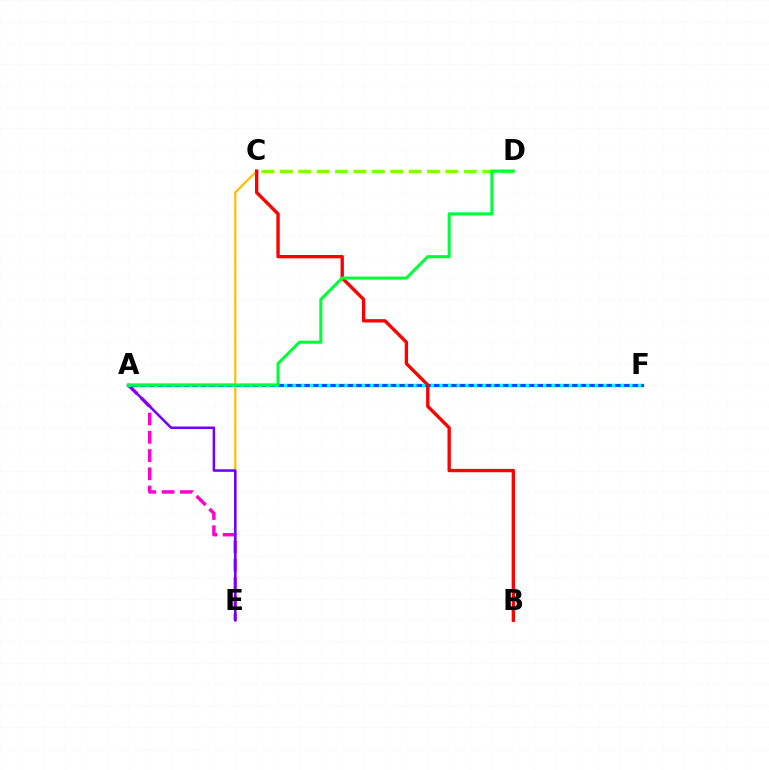{('A', 'F'): [{'color': '#004bff', 'line_style': 'solid', 'thickness': 2.31}, {'color': '#00fff6', 'line_style': 'dotted', 'thickness': 2.35}], ('A', 'E'): [{'color': '#ff00cf', 'line_style': 'dashed', 'thickness': 2.48}, {'color': '#7200ff', 'line_style': 'solid', 'thickness': 1.83}], ('C', 'E'): [{'color': '#ffbd00', 'line_style': 'solid', 'thickness': 1.59}], ('B', 'C'): [{'color': '#ff0000', 'line_style': 'solid', 'thickness': 2.41}], ('C', 'D'): [{'color': '#84ff00', 'line_style': 'dashed', 'thickness': 2.5}], ('A', 'D'): [{'color': '#00ff39', 'line_style': 'solid', 'thickness': 2.22}]}